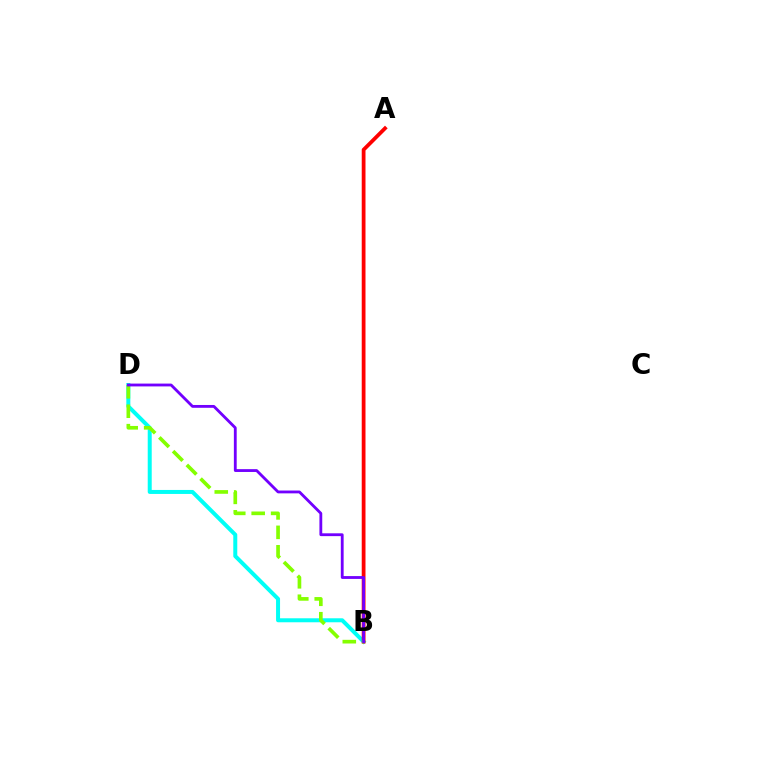{('B', 'D'): [{'color': '#00fff6', 'line_style': 'solid', 'thickness': 2.87}, {'color': '#84ff00', 'line_style': 'dashed', 'thickness': 2.64}, {'color': '#7200ff', 'line_style': 'solid', 'thickness': 2.03}], ('A', 'B'): [{'color': '#ff0000', 'line_style': 'solid', 'thickness': 2.72}]}